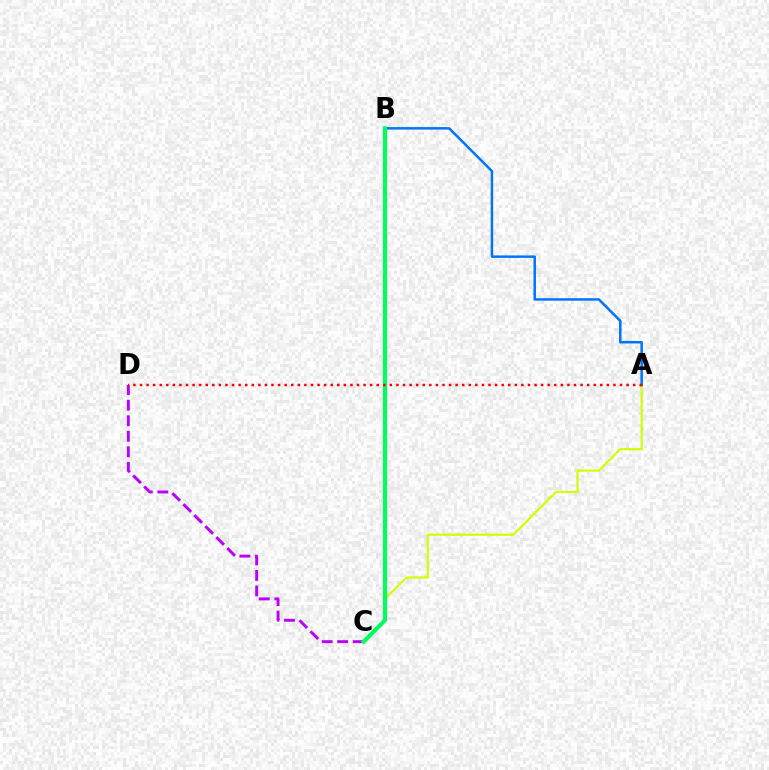{('A', 'C'): [{'color': '#d1ff00', 'line_style': 'solid', 'thickness': 1.56}], ('A', 'B'): [{'color': '#0074ff', 'line_style': 'solid', 'thickness': 1.8}], ('C', 'D'): [{'color': '#b900ff', 'line_style': 'dashed', 'thickness': 2.11}], ('B', 'C'): [{'color': '#00ff5c', 'line_style': 'solid', 'thickness': 2.97}], ('A', 'D'): [{'color': '#ff0000', 'line_style': 'dotted', 'thickness': 1.79}]}